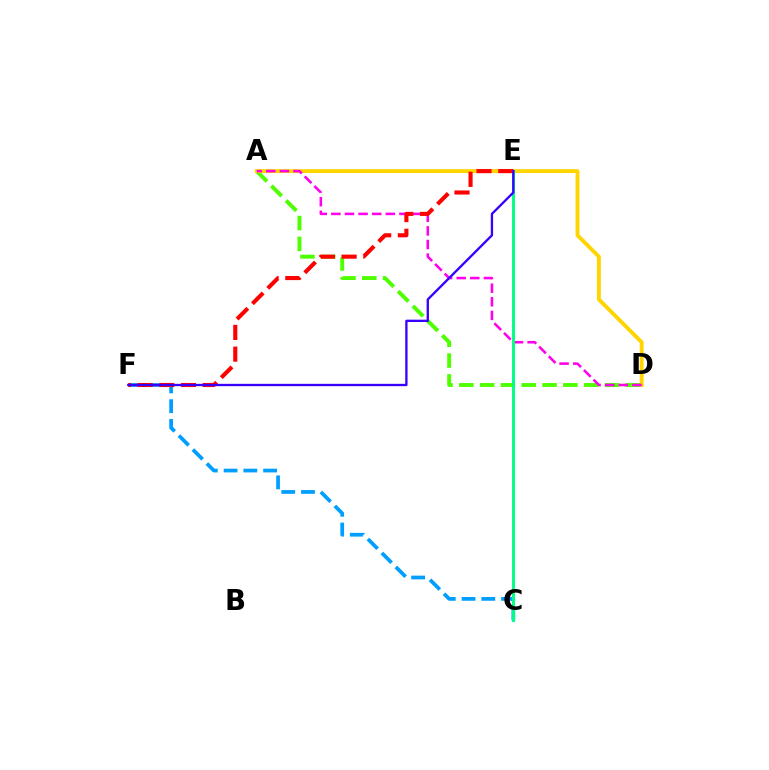{('A', 'D'): [{'color': '#4fff00', 'line_style': 'dashed', 'thickness': 2.83}, {'color': '#ffd500', 'line_style': 'solid', 'thickness': 2.8}, {'color': '#ff00ed', 'line_style': 'dashed', 'thickness': 1.85}], ('C', 'F'): [{'color': '#009eff', 'line_style': 'dashed', 'thickness': 2.68}], ('C', 'E'): [{'color': '#00ff86', 'line_style': 'solid', 'thickness': 2.12}], ('E', 'F'): [{'color': '#ff0000', 'line_style': 'dashed', 'thickness': 2.95}, {'color': '#3700ff', 'line_style': 'solid', 'thickness': 1.67}]}